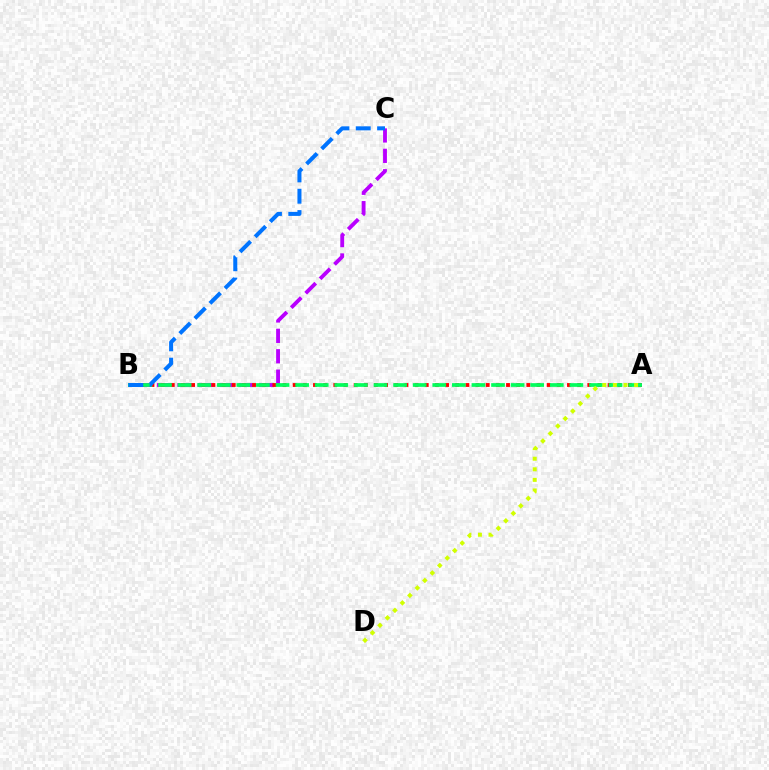{('B', 'C'): [{'color': '#b900ff', 'line_style': 'dashed', 'thickness': 2.77}, {'color': '#0074ff', 'line_style': 'dashed', 'thickness': 2.9}], ('A', 'B'): [{'color': '#ff0000', 'line_style': 'dotted', 'thickness': 2.76}, {'color': '#00ff5c', 'line_style': 'dashed', 'thickness': 2.66}], ('A', 'D'): [{'color': '#d1ff00', 'line_style': 'dotted', 'thickness': 2.87}]}